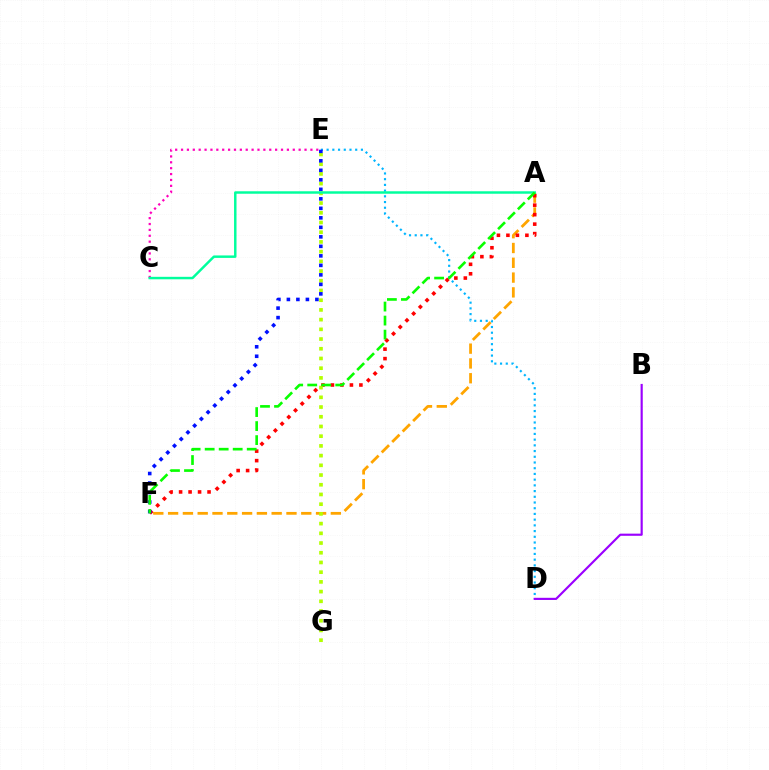{('C', 'E'): [{'color': '#ff00bd', 'line_style': 'dotted', 'thickness': 1.6}], ('A', 'F'): [{'color': '#ffa500', 'line_style': 'dashed', 'thickness': 2.01}, {'color': '#ff0000', 'line_style': 'dotted', 'thickness': 2.58}, {'color': '#08ff00', 'line_style': 'dashed', 'thickness': 1.9}], ('D', 'E'): [{'color': '#00b5ff', 'line_style': 'dotted', 'thickness': 1.55}], ('E', 'G'): [{'color': '#b3ff00', 'line_style': 'dotted', 'thickness': 2.64}], ('B', 'D'): [{'color': '#9b00ff', 'line_style': 'solid', 'thickness': 1.55}], ('E', 'F'): [{'color': '#0010ff', 'line_style': 'dotted', 'thickness': 2.58}], ('A', 'C'): [{'color': '#00ff9d', 'line_style': 'solid', 'thickness': 1.77}]}